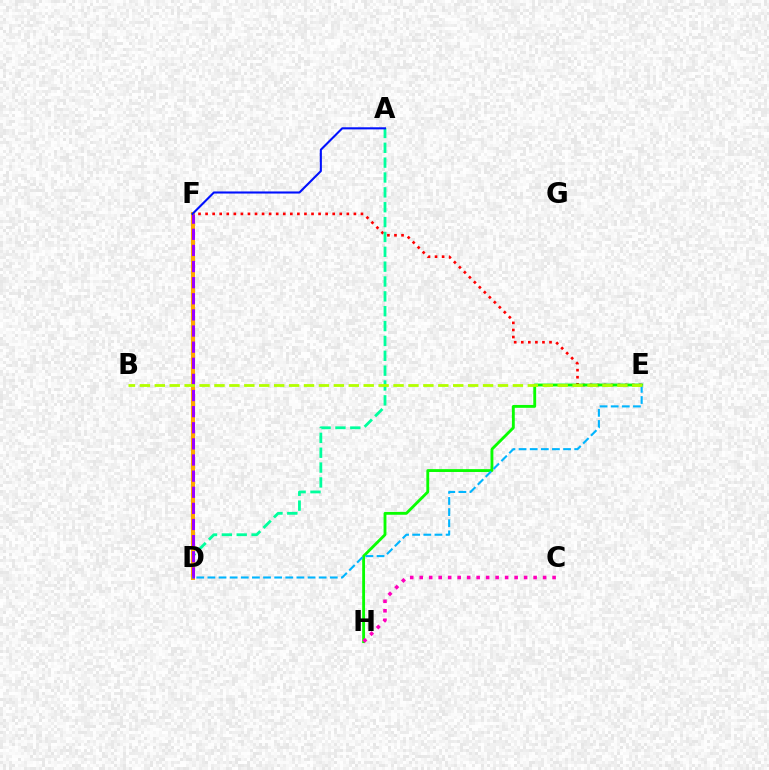{('E', 'F'): [{'color': '#ff0000', 'line_style': 'dotted', 'thickness': 1.92}], ('A', 'D'): [{'color': '#00ff9d', 'line_style': 'dashed', 'thickness': 2.02}], ('D', 'F'): [{'color': '#ffa500', 'line_style': 'solid', 'thickness': 2.92}, {'color': '#9b00ff', 'line_style': 'dashed', 'thickness': 2.19}], ('E', 'H'): [{'color': '#08ff00', 'line_style': 'solid', 'thickness': 2.05}], ('D', 'E'): [{'color': '#00b5ff', 'line_style': 'dashed', 'thickness': 1.51}], ('A', 'F'): [{'color': '#0010ff', 'line_style': 'solid', 'thickness': 1.51}], ('B', 'E'): [{'color': '#b3ff00', 'line_style': 'dashed', 'thickness': 2.03}], ('C', 'H'): [{'color': '#ff00bd', 'line_style': 'dotted', 'thickness': 2.58}]}